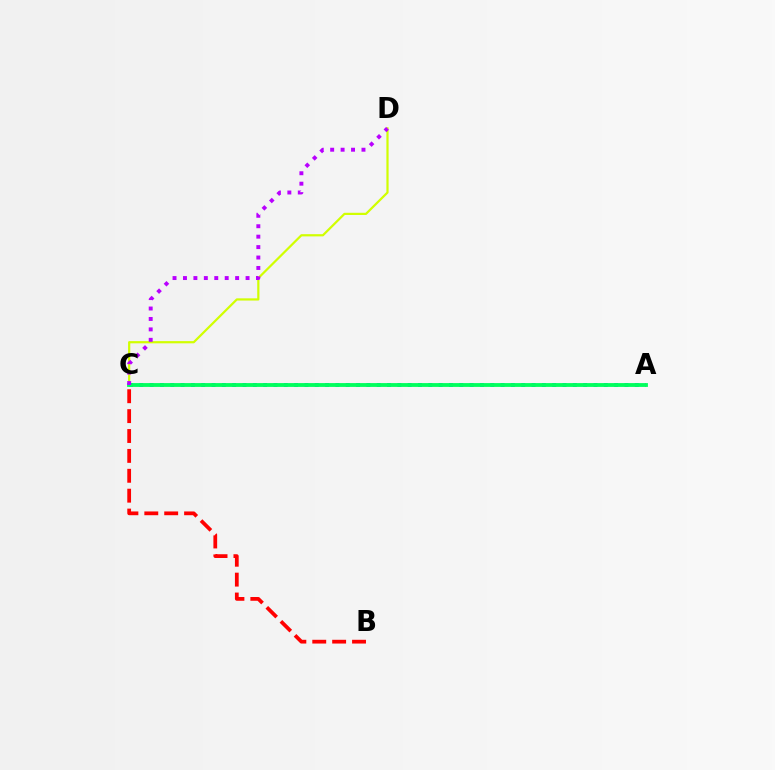{('C', 'D'): [{'color': '#d1ff00', 'line_style': 'solid', 'thickness': 1.59}, {'color': '#b900ff', 'line_style': 'dotted', 'thickness': 2.83}], ('A', 'C'): [{'color': '#0074ff', 'line_style': 'dotted', 'thickness': 2.8}, {'color': '#00ff5c', 'line_style': 'solid', 'thickness': 2.75}], ('B', 'C'): [{'color': '#ff0000', 'line_style': 'dashed', 'thickness': 2.7}]}